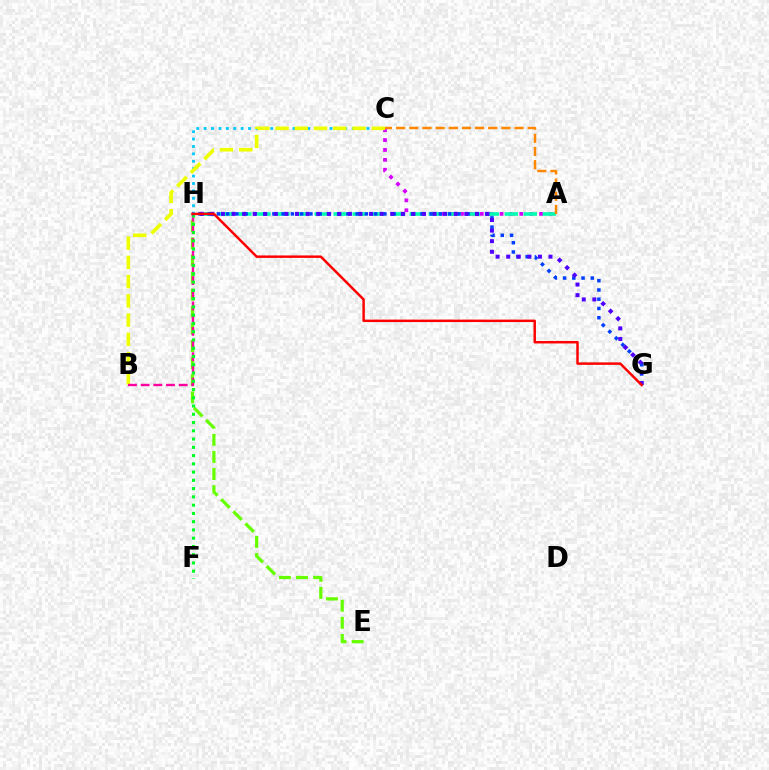{('A', 'C'): [{'color': '#d600ff', 'line_style': 'dotted', 'thickness': 2.68}, {'color': '#ff8800', 'line_style': 'dashed', 'thickness': 1.79}], ('A', 'H'): [{'color': '#00ffaf', 'line_style': 'dashed', 'thickness': 2.58}], ('G', 'H'): [{'color': '#003fff', 'line_style': 'dotted', 'thickness': 2.51}, {'color': '#4f00ff', 'line_style': 'dotted', 'thickness': 2.88}, {'color': '#ff0000', 'line_style': 'solid', 'thickness': 1.78}], ('E', 'H'): [{'color': '#66ff00', 'line_style': 'dashed', 'thickness': 2.32}], ('C', 'H'): [{'color': '#00c7ff', 'line_style': 'dotted', 'thickness': 2.01}], ('B', 'C'): [{'color': '#eeff00', 'line_style': 'dashed', 'thickness': 2.61}], ('B', 'H'): [{'color': '#ff00a0', 'line_style': 'dashed', 'thickness': 1.72}], ('F', 'H'): [{'color': '#00ff27', 'line_style': 'dotted', 'thickness': 2.24}]}